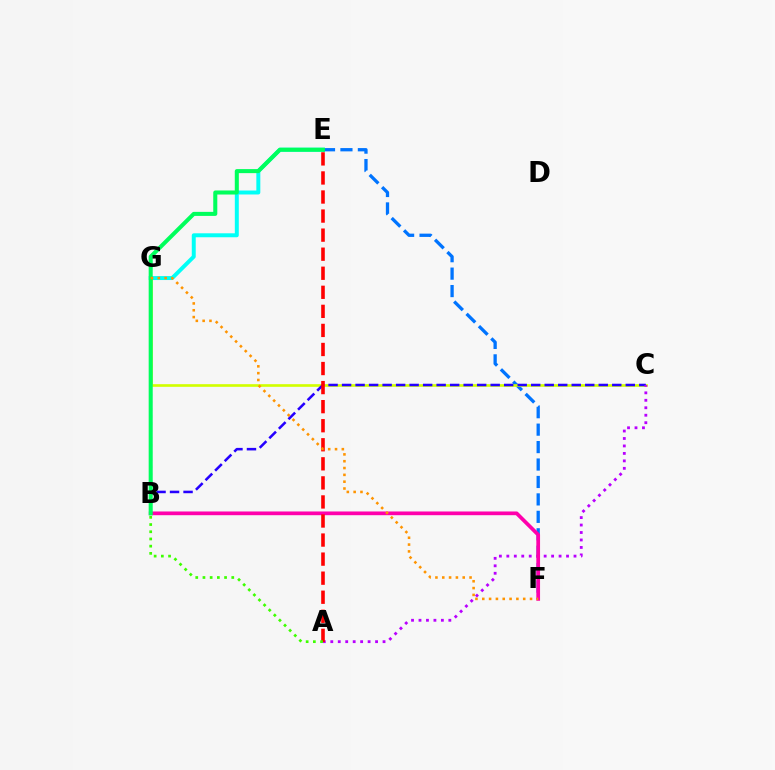{('E', 'G'): [{'color': '#00fff6', 'line_style': 'solid', 'thickness': 2.85}], ('E', 'F'): [{'color': '#0074ff', 'line_style': 'dashed', 'thickness': 2.37}], ('C', 'G'): [{'color': '#d1ff00', 'line_style': 'solid', 'thickness': 1.91}], ('B', 'C'): [{'color': '#2500ff', 'line_style': 'dashed', 'thickness': 1.84}], ('A', 'C'): [{'color': '#b900ff', 'line_style': 'dotted', 'thickness': 2.03}], ('B', 'F'): [{'color': '#ff00ac', 'line_style': 'solid', 'thickness': 2.67}], ('A', 'E'): [{'color': '#ff0000', 'line_style': 'dashed', 'thickness': 2.59}], ('A', 'G'): [{'color': '#3dff00', 'line_style': 'dotted', 'thickness': 1.96}], ('B', 'E'): [{'color': '#00ff5c', 'line_style': 'solid', 'thickness': 2.91}], ('F', 'G'): [{'color': '#ff9400', 'line_style': 'dotted', 'thickness': 1.85}]}